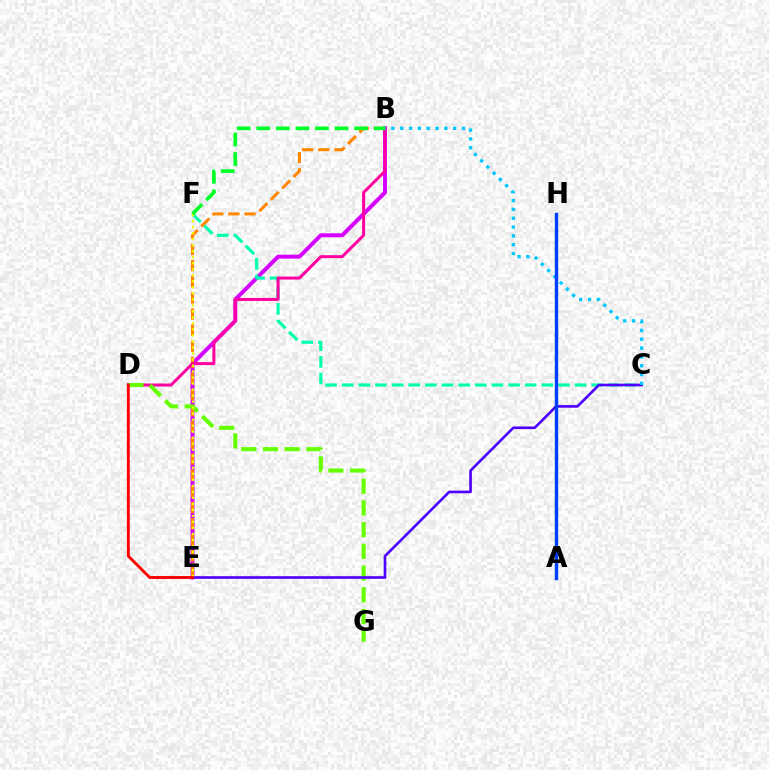{('B', 'E'): [{'color': '#d600ff', 'line_style': 'solid', 'thickness': 2.84}, {'color': '#ff8800', 'line_style': 'dashed', 'thickness': 2.19}], ('C', 'F'): [{'color': '#00ffaf', 'line_style': 'dashed', 'thickness': 2.26}], ('B', 'D'): [{'color': '#ff00a0', 'line_style': 'solid', 'thickness': 2.16}], ('D', 'G'): [{'color': '#66ff00', 'line_style': 'dashed', 'thickness': 2.95}], ('C', 'E'): [{'color': '#4f00ff', 'line_style': 'solid', 'thickness': 1.9}], ('E', 'F'): [{'color': '#eeff00', 'line_style': 'dotted', 'thickness': 1.63}], ('B', 'C'): [{'color': '#00c7ff', 'line_style': 'dotted', 'thickness': 2.4}], ('D', 'E'): [{'color': '#ff0000', 'line_style': 'solid', 'thickness': 2.08}], ('A', 'H'): [{'color': '#003fff', 'line_style': 'solid', 'thickness': 2.43}], ('B', 'F'): [{'color': '#00ff27', 'line_style': 'dashed', 'thickness': 2.66}]}